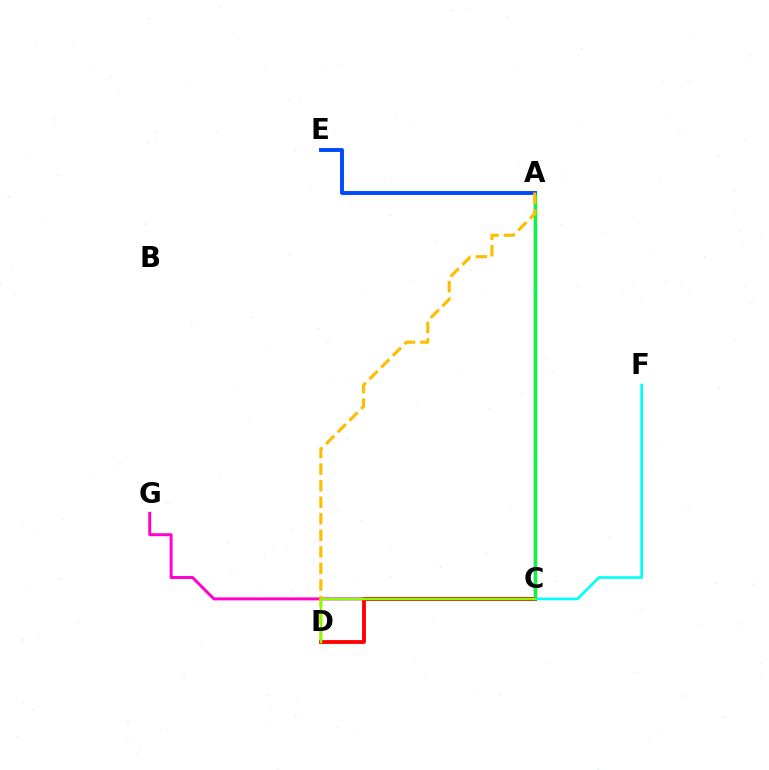{('C', 'G'): [{'color': '#ff00cf', 'line_style': 'solid', 'thickness': 2.13}], ('A', 'C'): [{'color': '#7200ff', 'line_style': 'solid', 'thickness': 1.67}, {'color': '#00ff39', 'line_style': 'solid', 'thickness': 2.35}], ('A', 'E'): [{'color': '#004bff', 'line_style': 'solid', 'thickness': 2.82}], ('C', 'D'): [{'color': '#ff0000', 'line_style': 'solid', 'thickness': 2.75}, {'color': '#84ff00', 'line_style': 'solid', 'thickness': 1.71}], ('A', 'D'): [{'color': '#ffbd00', 'line_style': 'dashed', 'thickness': 2.25}], ('C', 'F'): [{'color': '#00fff6', 'line_style': 'solid', 'thickness': 1.93}]}